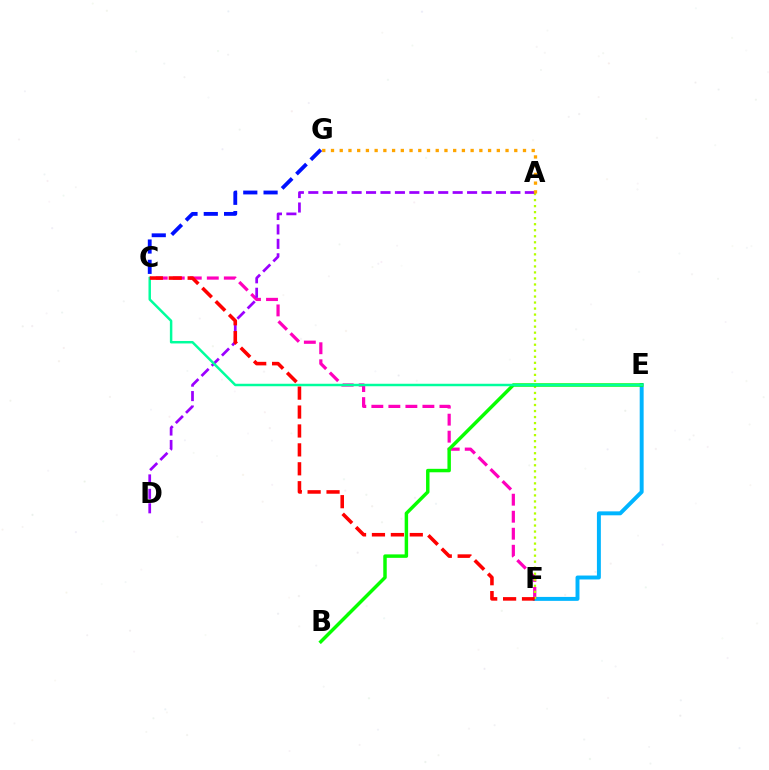{('E', 'F'): [{'color': '#00b5ff', 'line_style': 'solid', 'thickness': 2.84}], ('C', 'F'): [{'color': '#ff00bd', 'line_style': 'dashed', 'thickness': 2.31}, {'color': '#ff0000', 'line_style': 'dashed', 'thickness': 2.57}], ('C', 'G'): [{'color': '#0010ff', 'line_style': 'dashed', 'thickness': 2.76}], ('A', 'F'): [{'color': '#b3ff00', 'line_style': 'dotted', 'thickness': 1.64}], ('B', 'E'): [{'color': '#08ff00', 'line_style': 'solid', 'thickness': 2.49}], ('A', 'D'): [{'color': '#9b00ff', 'line_style': 'dashed', 'thickness': 1.96}], ('C', 'E'): [{'color': '#00ff9d', 'line_style': 'solid', 'thickness': 1.78}], ('A', 'G'): [{'color': '#ffa500', 'line_style': 'dotted', 'thickness': 2.37}]}